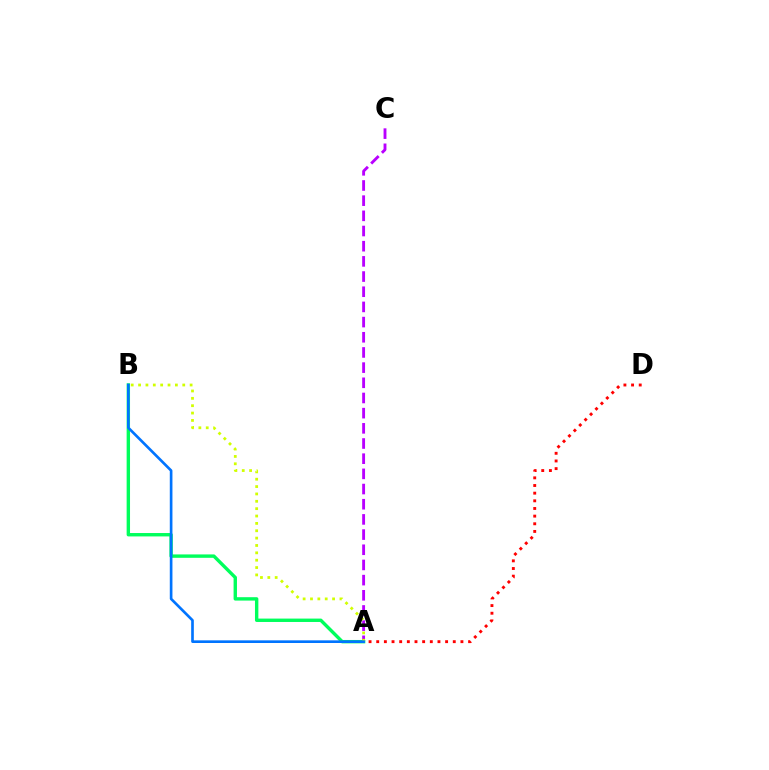{('A', 'D'): [{'color': '#ff0000', 'line_style': 'dotted', 'thickness': 2.08}], ('A', 'C'): [{'color': '#b900ff', 'line_style': 'dashed', 'thickness': 2.06}], ('A', 'B'): [{'color': '#00ff5c', 'line_style': 'solid', 'thickness': 2.44}, {'color': '#d1ff00', 'line_style': 'dotted', 'thickness': 2.0}, {'color': '#0074ff', 'line_style': 'solid', 'thickness': 1.91}]}